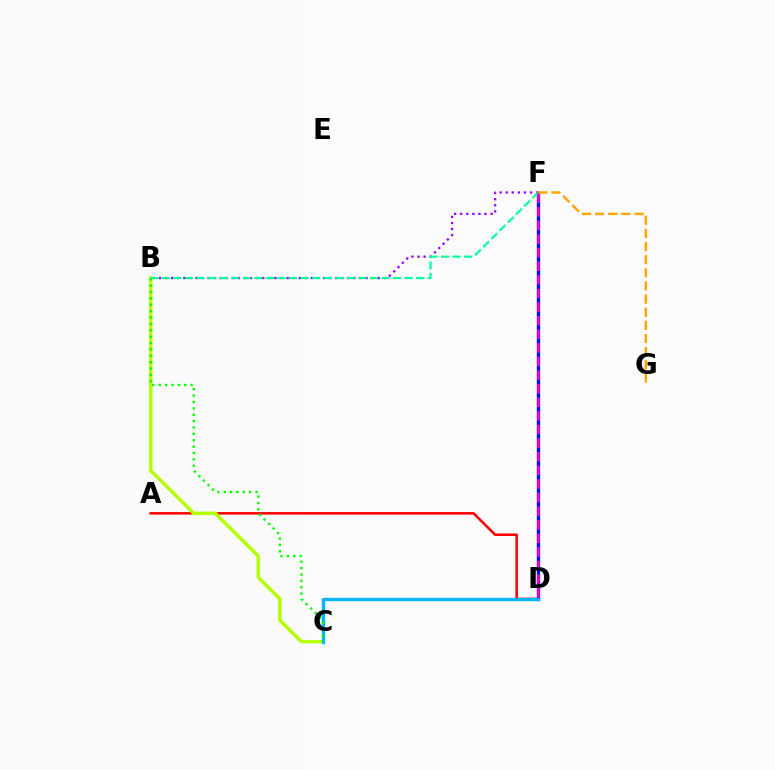{('A', 'D'): [{'color': '#ff0000', 'line_style': 'solid', 'thickness': 1.82}], ('B', 'C'): [{'color': '#b3ff00', 'line_style': 'solid', 'thickness': 2.48}, {'color': '#08ff00', 'line_style': 'dotted', 'thickness': 1.73}], ('D', 'F'): [{'color': '#0010ff', 'line_style': 'solid', 'thickness': 2.4}, {'color': '#ff00bd', 'line_style': 'dashed', 'thickness': 1.85}], ('C', 'D'): [{'color': '#00b5ff', 'line_style': 'solid', 'thickness': 2.42}], ('B', 'F'): [{'color': '#9b00ff', 'line_style': 'dotted', 'thickness': 1.65}, {'color': '#00ff9d', 'line_style': 'dashed', 'thickness': 1.57}], ('F', 'G'): [{'color': '#ffa500', 'line_style': 'dashed', 'thickness': 1.78}]}